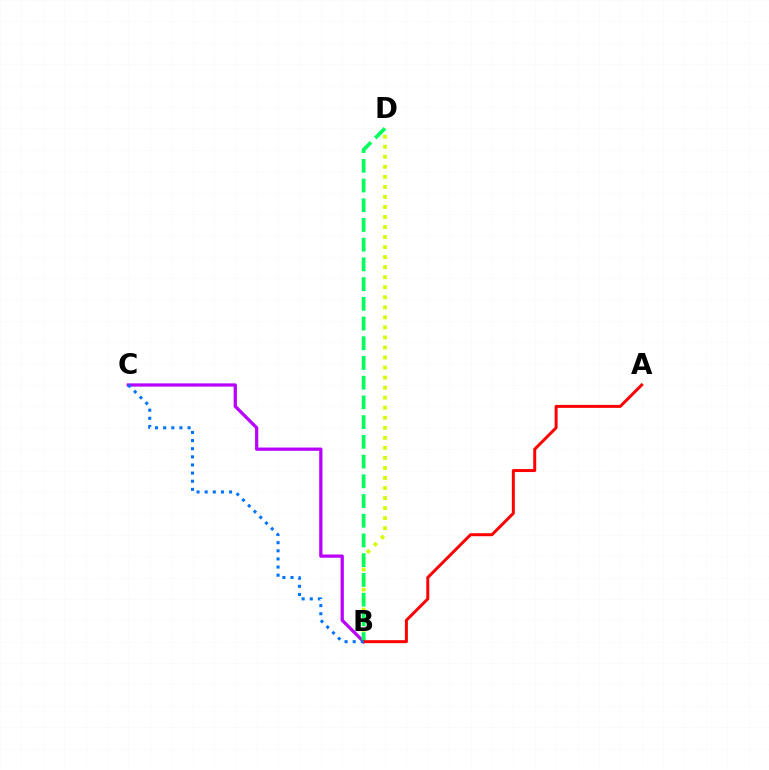{('B', 'C'): [{'color': '#b900ff', 'line_style': 'solid', 'thickness': 2.34}, {'color': '#0074ff', 'line_style': 'dotted', 'thickness': 2.21}], ('B', 'D'): [{'color': '#d1ff00', 'line_style': 'dotted', 'thickness': 2.73}, {'color': '#00ff5c', 'line_style': 'dashed', 'thickness': 2.68}], ('A', 'B'): [{'color': '#ff0000', 'line_style': 'solid', 'thickness': 2.15}]}